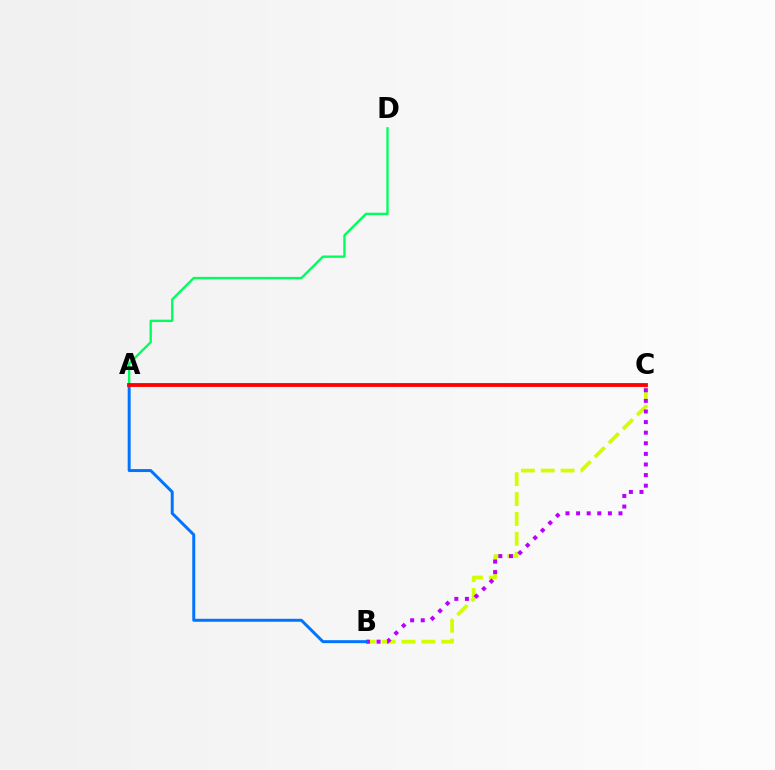{('B', 'C'): [{'color': '#d1ff00', 'line_style': 'dashed', 'thickness': 2.7}, {'color': '#b900ff', 'line_style': 'dotted', 'thickness': 2.88}], ('A', 'D'): [{'color': '#00ff5c', 'line_style': 'solid', 'thickness': 1.69}], ('A', 'B'): [{'color': '#0074ff', 'line_style': 'solid', 'thickness': 2.14}], ('A', 'C'): [{'color': '#ff0000', 'line_style': 'solid', 'thickness': 2.76}]}